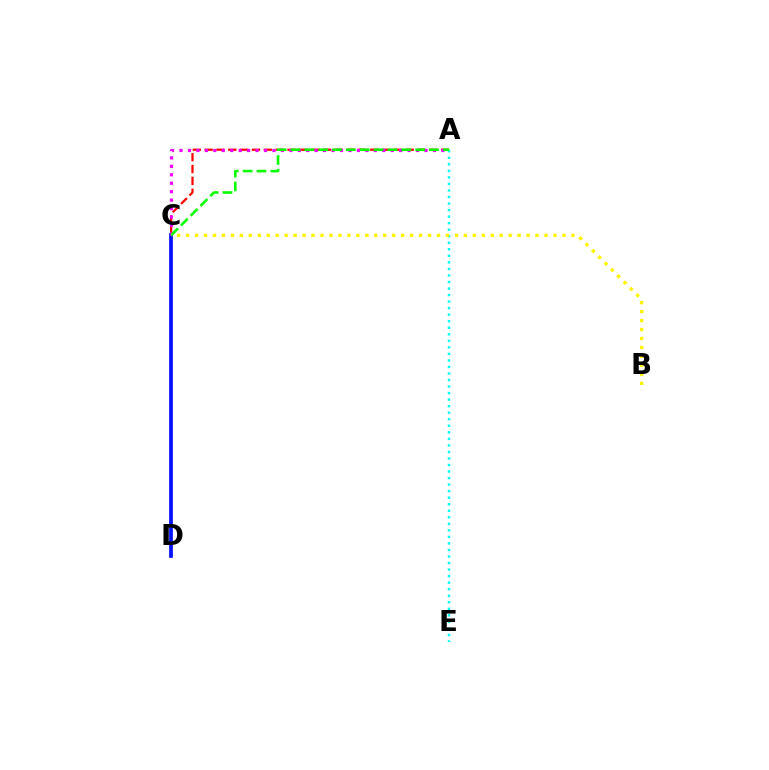{('A', 'C'): [{'color': '#ff0000', 'line_style': 'dashed', 'thickness': 1.61}, {'color': '#ee00ff', 'line_style': 'dotted', 'thickness': 2.3}, {'color': '#08ff00', 'line_style': 'dashed', 'thickness': 1.88}], ('A', 'E'): [{'color': '#00fff6', 'line_style': 'dotted', 'thickness': 1.78}], ('C', 'D'): [{'color': '#0010ff', 'line_style': 'solid', 'thickness': 2.68}], ('B', 'C'): [{'color': '#fcf500', 'line_style': 'dotted', 'thickness': 2.43}]}